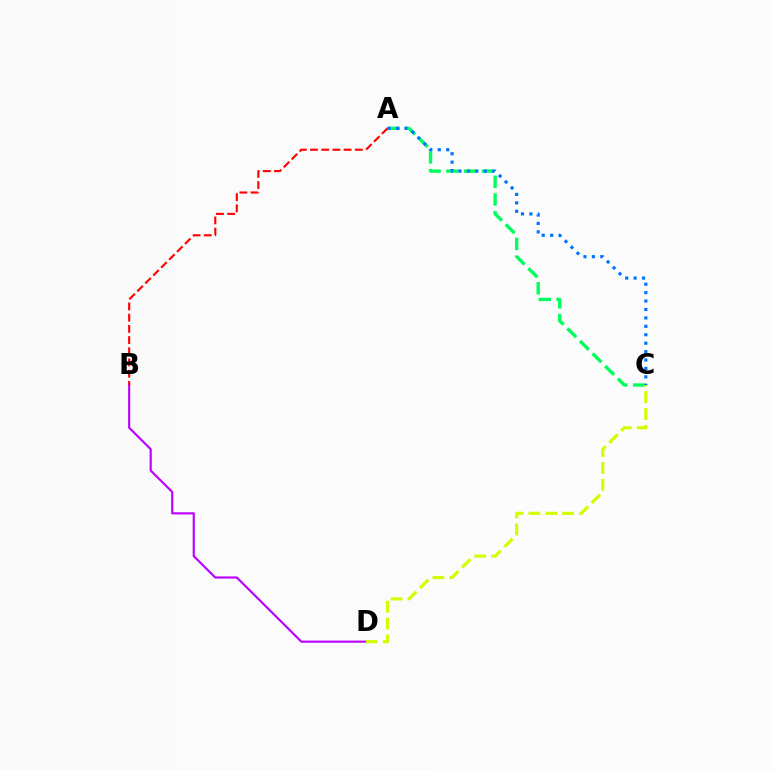{('B', 'D'): [{'color': '#b900ff', 'line_style': 'solid', 'thickness': 1.53}], ('A', 'C'): [{'color': '#00ff5c', 'line_style': 'dashed', 'thickness': 2.42}, {'color': '#0074ff', 'line_style': 'dotted', 'thickness': 2.29}], ('C', 'D'): [{'color': '#d1ff00', 'line_style': 'dashed', 'thickness': 2.29}], ('A', 'B'): [{'color': '#ff0000', 'line_style': 'dashed', 'thickness': 1.52}]}